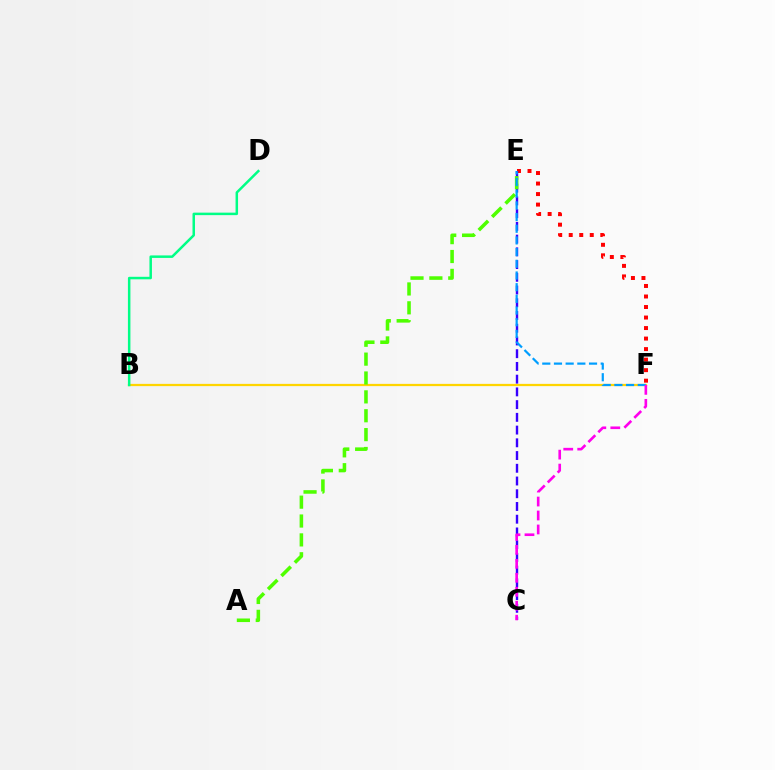{('B', 'F'): [{'color': '#ffd500', 'line_style': 'solid', 'thickness': 1.62}], ('E', 'F'): [{'color': '#ff0000', 'line_style': 'dotted', 'thickness': 2.86}, {'color': '#009eff', 'line_style': 'dashed', 'thickness': 1.59}], ('B', 'D'): [{'color': '#00ff86', 'line_style': 'solid', 'thickness': 1.8}], ('C', 'E'): [{'color': '#3700ff', 'line_style': 'dashed', 'thickness': 1.73}], ('A', 'E'): [{'color': '#4fff00', 'line_style': 'dashed', 'thickness': 2.56}], ('C', 'F'): [{'color': '#ff00ed', 'line_style': 'dashed', 'thickness': 1.9}]}